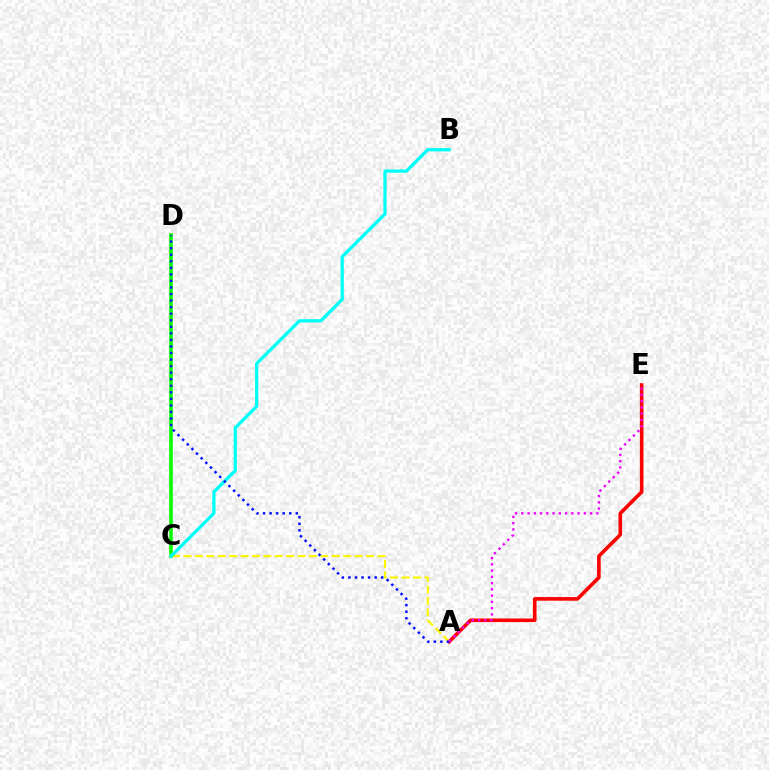{('A', 'E'): [{'color': '#ff0000', 'line_style': 'solid', 'thickness': 2.59}, {'color': '#ee00ff', 'line_style': 'dotted', 'thickness': 1.7}], ('A', 'C'): [{'color': '#fcf500', 'line_style': 'dashed', 'thickness': 1.55}], ('C', 'D'): [{'color': '#08ff00', 'line_style': 'solid', 'thickness': 2.57}], ('B', 'C'): [{'color': '#00fff6', 'line_style': 'solid', 'thickness': 2.36}], ('A', 'D'): [{'color': '#0010ff', 'line_style': 'dotted', 'thickness': 1.78}]}